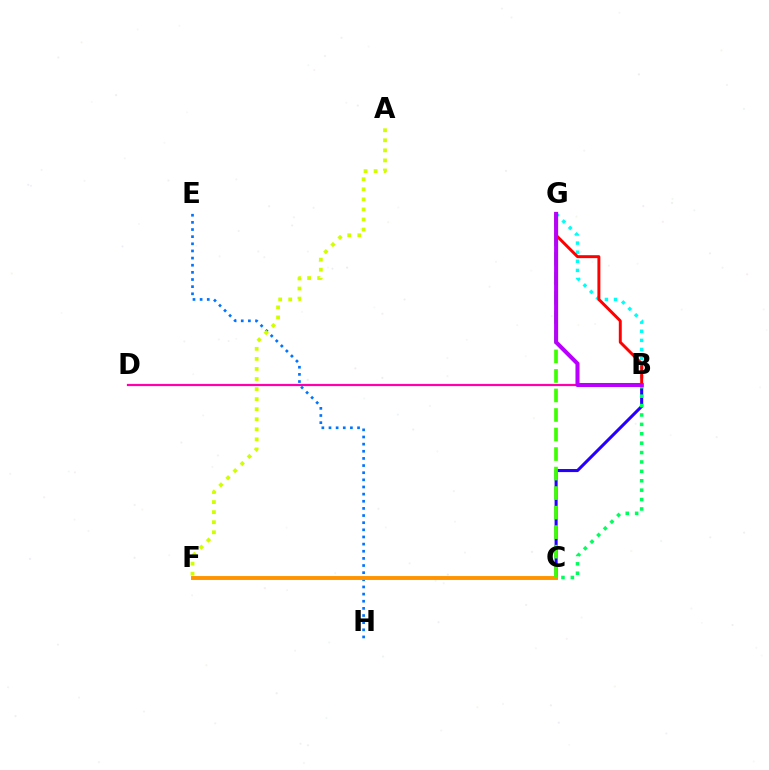{('B', 'C'): [{'color': '#2500ff', 'line_style': 'solid', 'thickness': 2.2}, {'color': '#00ff5c', 'line_style': 'dotted', 'thickness': 2.55}], ('B', 'D'): [{'color': '#ff00ac', 'line_style': 'solid', 'thickness': 1.6}], ('B', 'G'): [{'color': '#00fff6', 'line_style': 'dotted', 'thickness': 2.47}, {'color': '#ff0000', 'line_style': 'solid', 'thickness': 2.12}, {'color': '#b900ff', 'line_style': 'solid', 'thickness': 2.91}], ('E', 'H'): [{'color': '#0074ff', 'line_style': 'dotted', 'thickness': 1.94}], ('C', 'F'): [{'color': '#ff9400', 'line_style': 'solid', 'thickness': 2.81}], ('C', 'G'): [{'color': '#3dff00', 'line_style': 'dashed', 'thickness': 2.65}], ('A', 'F'): [{'color': '#d1ff00', 'line_style': 'dotted', 'thickness': 2.73}]}